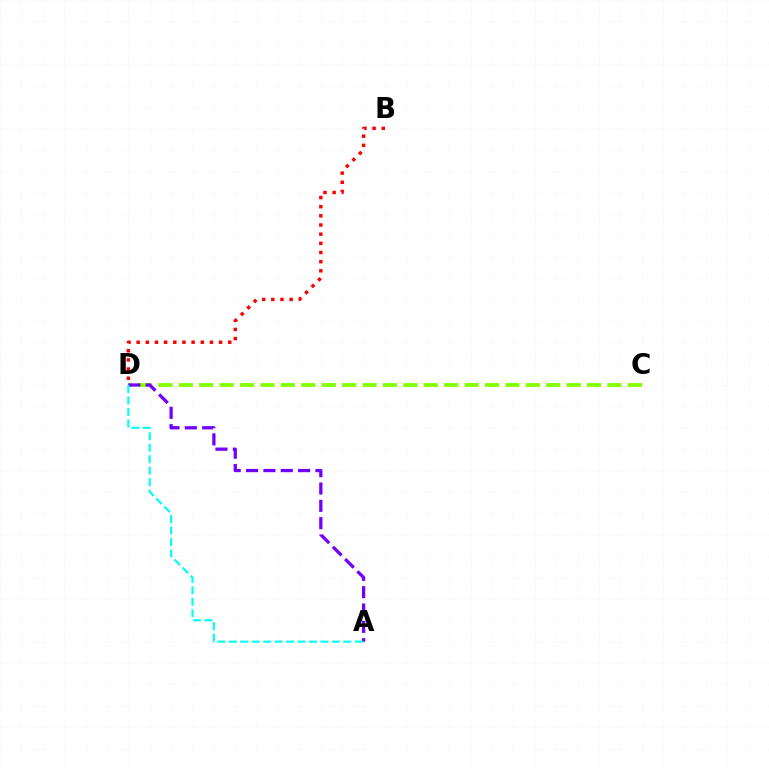{('C', 'D'): [{'color': '#84ff00', 'line_style': 'dashed', 'thickness': 2.77}], ('A', 'D'): [{'color': '#7200ff', 'line_style': 'dashed', 'thickness': 2.36}, {'color': '#00fff6', 'line_style': 'dashed', 'thickness': 1.56}], ('B', 'D'): [{'color': '#ff0000', 'line_style': 'dotted', 'thickness': 2.49}]}